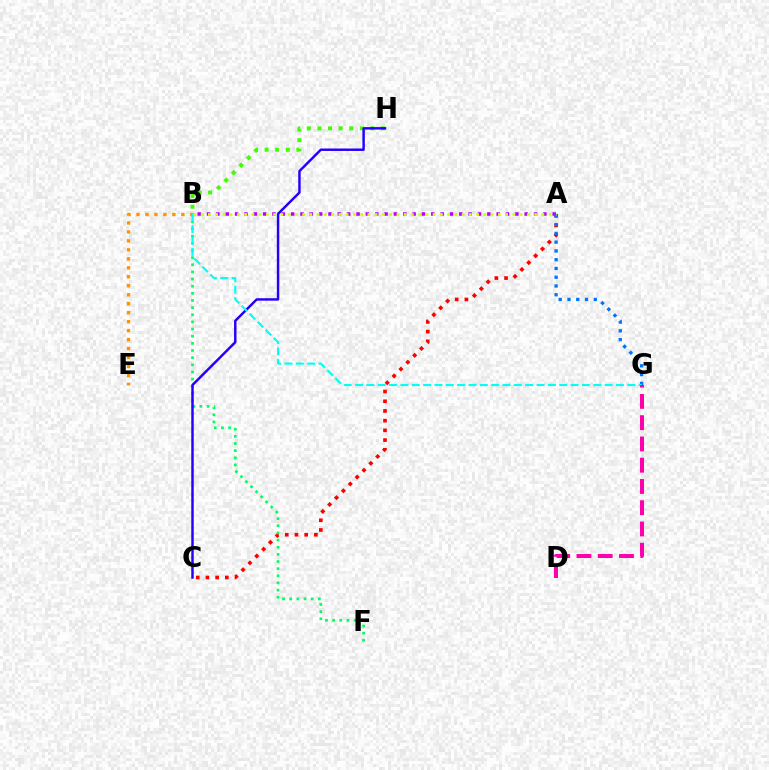{('B', 'H'): [{'color': '#3dff00', 'line_style': 'dotted', 'thickness': 2.88}], ('A', 'C'): [{'color': '#ff0000', 'line_style': 'dotted', 'thickness': 2.64}], ('A', 'B'): [{'color': '#b900ff', 'line_style': 'dotted', 'thickness': 2.54}, {'color': '#d1ff00', 'line_style': 'dotted', 'thickness': 1.97}], ('A', 'G'): [{'color': '#0074ff', 'line_style': 'dotted', 'thickness': 2.38}], ('B', 'E'): [{'color': '#ff9400', 'line_style': 'dotted', 'thickness': 2.44}], ('B', 'F'): [{'color': '#00ff5c', 'line_style': 'dotted', 'thickness': 1.94}], ('C', 'H'): [{'color': '#2500ff', 'line_style': 'solid', 'thickness': 1.77}], ('B', 'G'): [{'color': '#00fff6', 'line_style': 'dashed', 'thickness': 1.54}], ('D', 'G'): [{'color': '#ff00ac', 'line_style': 'dashed', 'thickness': 2.89}]}